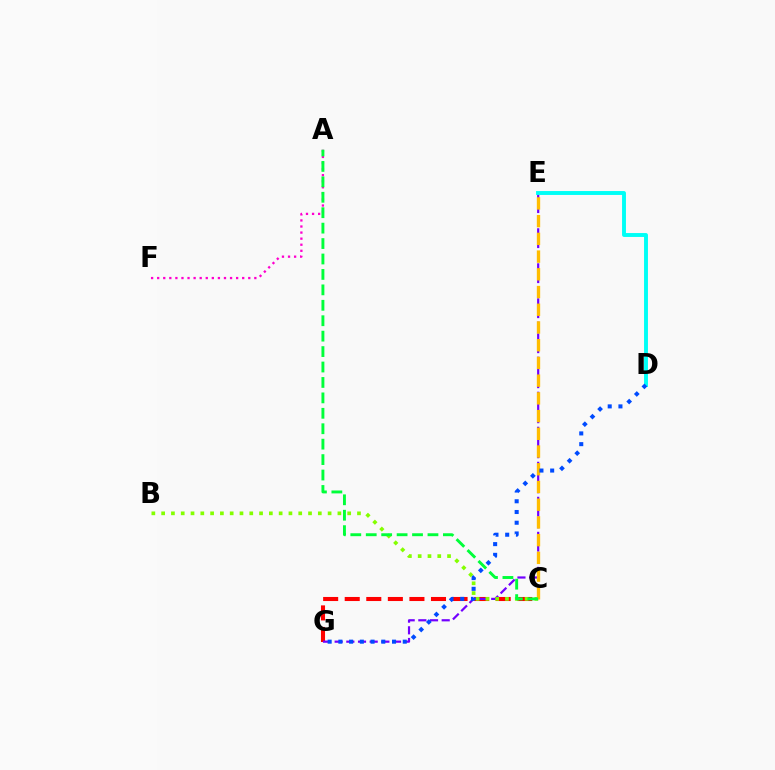{('C', 'G'): [{'color': '#ff0000', 'line_style': 'dashed', 'thickness': 2.93}], ('E', 'G'): [{'color': '#7200ff', 'line_style': 'dashed', 'thickness': 1.59}], ('B', 'C'): [{'color': '#84ff00', 'line_style': 'dotted', 'thickness': 2.66}], ('C', 'E'): [{'color': '#ffbd00', 'line_style': 'dashed', 'thickness': 2.41}], ('A', 'F'): [{'color': '#ff00cf', 'line_style': 'dotted', 'thickness': 1.65}], ('D', 'E'): [{'color': '#00fff6', 'line_style': 'solid', 'thickness': 2.81}], ('A', 'C'): [{'color': '#00ff39', 'line_style': 'dashed', 'thickness': 2.1}], ('D', 'G'): [{'color': '#004bff', 'line_style': 'dotted', 'thickness': 2.92}]}